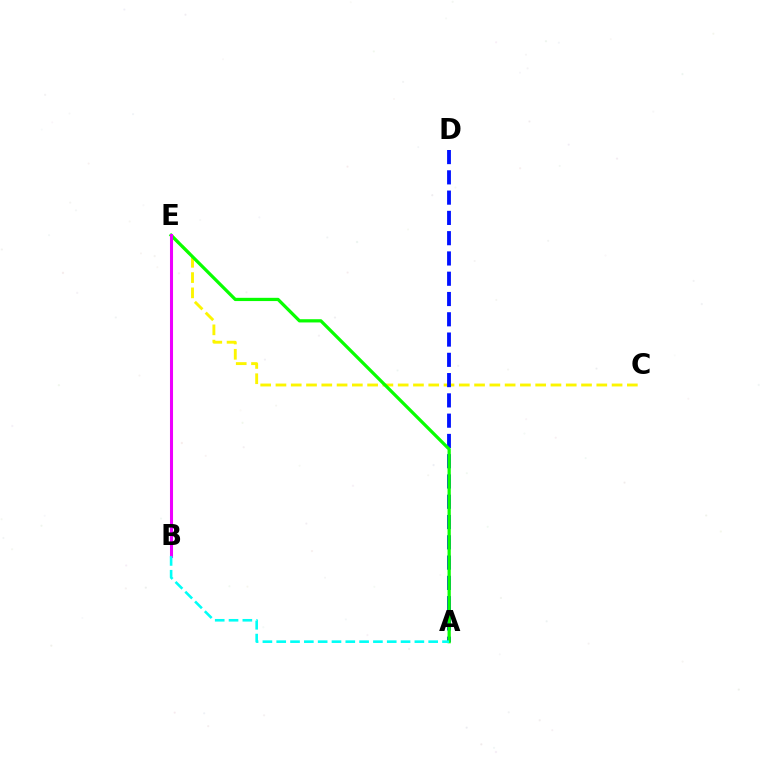{('C', 'E'): [{'color': '#fcf500', 'line_style': 'dashed', 'thickness': 2.08}], ('B', 'E'): [{'color': '#ff0000', 'line_style': 'solid', 'thickness': 1.99}, {'color': '#ee00ff', 'line_style': 'solid', 'thickness': 2.2}], ('A', 'D'): [{'color': '#0010ff', 'line_style': 'dashed', 'thickness': 2.75}], ('A', 'E'): [{'color': '#08ff00', 'line_style': 'solid', 'thickness': 2.33}], ('A', 'B'): [{'color': '#00fff6', 'line_style': 'dashed', 'thickness': 1.88}]}